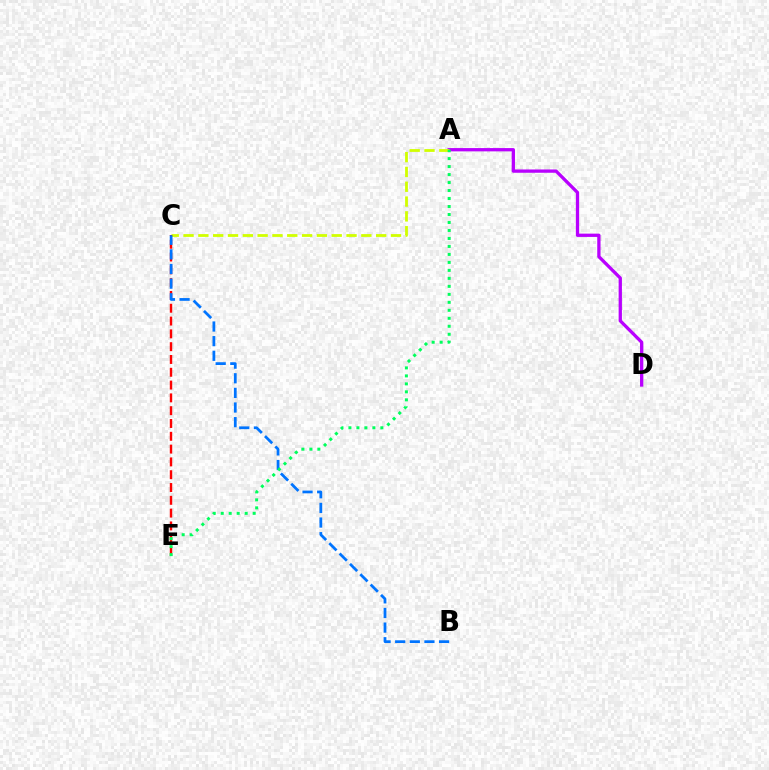{('A', 'D'): [{'color': '#b900ff', 'line_style': 'solid', 'thickness': 2.37}], ('A', 'C'): [{'color': '#d1ff00', 'line_style': 'dashed', 'thickness': 2.01}], ('C', 'E'): [{'color': '#ff0000', 'line_style': 'dashed', 'thickness': 1.74}], ('B', 'C'): [{'color': '#0074ff', 'line_style': 'dashed', 'thickness': 1.99}], ('A', 'E'): [{'color': '#00ff5c', 'line_style': 'dotted', 'thickness': 2.17}]}